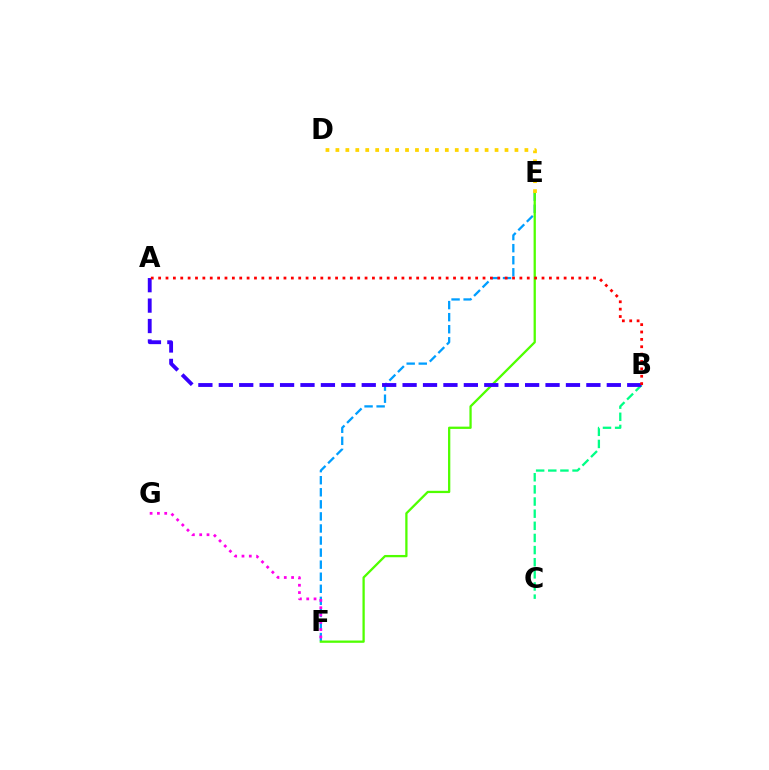{('E', 'F'): [{'color': '#009eff', 'line_style': 'dashed', 'thickness': 1.64}, {'color': '#4fff00', 'line_style': 'solid', 'thickness': 1.64}], ('B', 'C'): [{'color': '#00ff86', 'line_style': 'dashed', 'thickness': 1.65}], ('A', 'B'): [{'color': '#3700ff', 'line_style': 'dashed', 'thickness': 2.77}, {'color': '#ff0000', 'line_style': 'dotted', 'thickness': 2.0}], ('F', 'G'): [{'color': '#ff00ed', 'line_style': 'dotted', 'thickness': 1.99}], ('D', 'E'): [{'color': '#ffd500', 'line_style': 'dotted', 'thickness': 2.7}]}